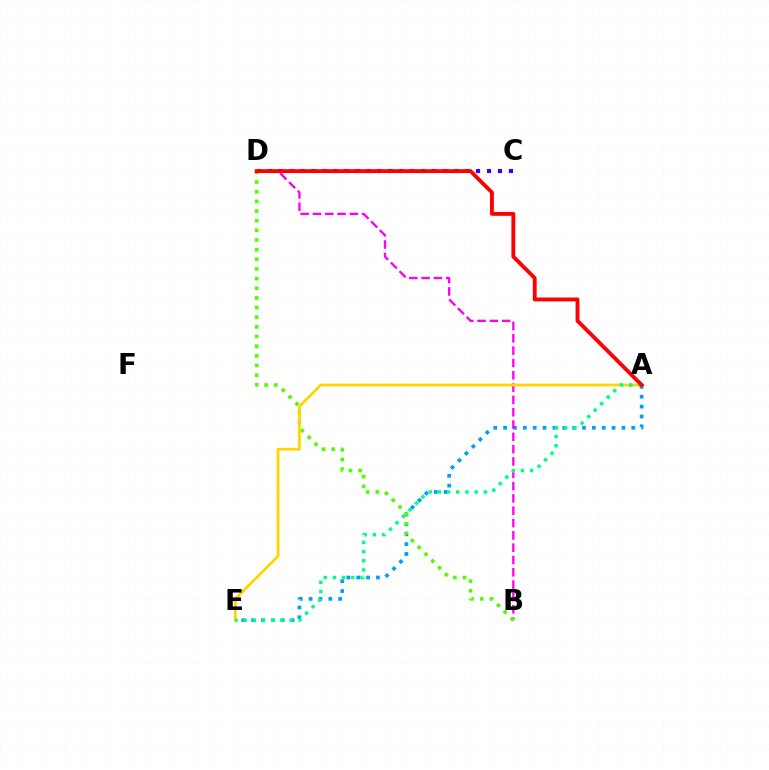{('A', 'E'): [{'color': '#009eff', 'line_style': 'dotted', 'thickness': 2.68}, {'color': '#ffd500', 'line_style': 'solid', 'thickness': 2.0}, {'color': '#00ff86', 'line_style': 'dotted', 'thickness': 2.5}], ('B', 'D'): [{'color': '#ff00ed', 'line_style': 'dashed', 'thickness': 1.67}, {'color': '#4fff00', 'line_style': 'dotted', 'thickness': 2.62}], ('C', 'D'): [{'color': '#3700ff', 'line_style': 'dotted', 'thickness': 2.98}], ('A', 'D'): [{'color': '#ff0000', 'line_style': 'solid', 'thickness': 2.77}]}